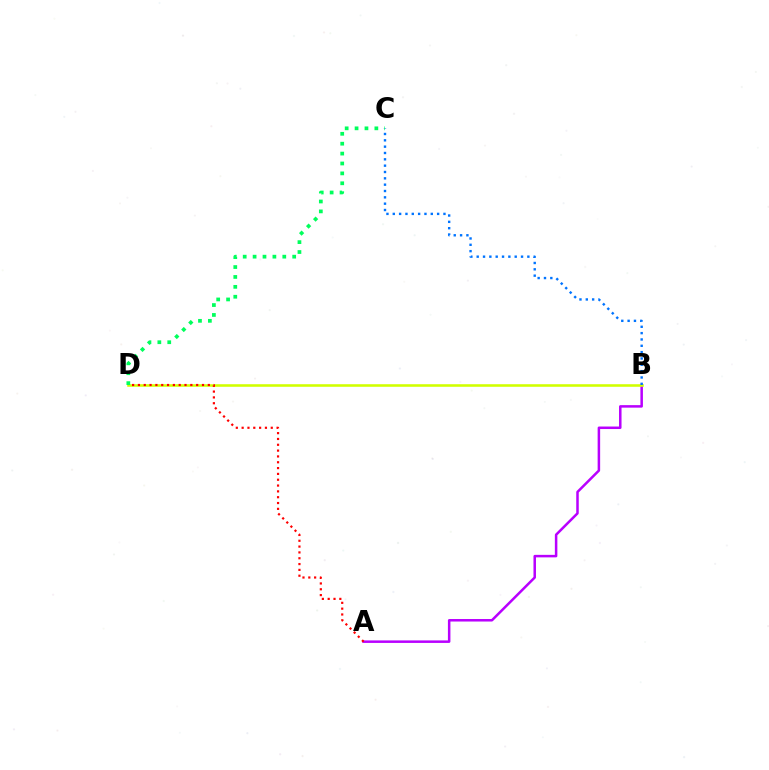{('A', 'B'): [{'color': '#b900ff', 'line_style': 'solid', 'thickness': 1.81}], ('B', 'D'): [{'color': '#d1ff00', 'line_style': 'solid', 'thickness': 1.85}], ('B', 'C'): [{'color': '#0074ff', 'line_style': 'dotted', 'thickness': 1.72}], ('A', 'D'): [{'color': '#ff0000', 'line_style': 'dotted', 'thickness': 1.58}], ('C', 'D'): [{'color': '#00ff5c', 'line_style': 'dotted', 'thickness': 2.69}]}